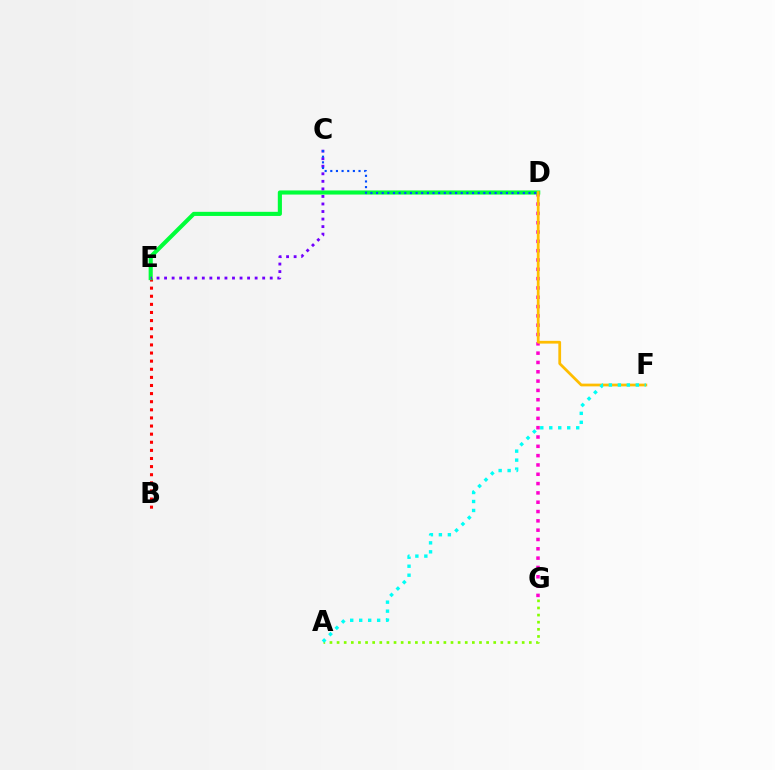{('A', 'G'): [{'color': '#84ff00', 'line_style': 'dotted', 'thickness': 1.93}], ('D', 'G'): [{'color': '#ff00cf', 'line_style': 'dotted', 'thickness': 2.53}], ('B', 'E'): [{'color': '#ff0000', 'line_style': 'dotted', 'thickness': 2.2}], ('D', 'E'): [{'color': '#00ff39', 'line_style': 'solid', 'thickness': 2.97}], ('C', 'E'): [{'color': '#7200ff', 'line_style': 'dotted', 'thickness': 2.05}], ('C', 'D'): [{'color': '#004bff', 'line_style': 'dotted', 'thickness': 1.53}], ('D', 'F'): [{'color': '#ffbd00', 'line_style': 'solid', 'thickness': 1.98}], ('A', 'F'): [{'color': '#00fff6', 'line_style': 'dotted', 'thickness': 2.44}]}